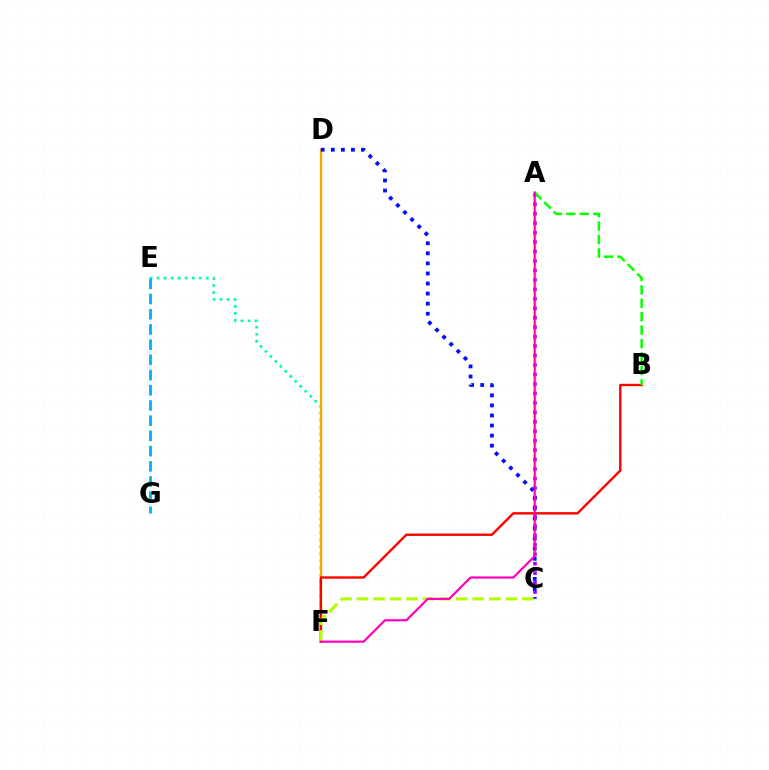{('E', 'F'): [{'color': '#00ff9d', 'line_style': 'dotted', 'thickness': 1.91}], ('A', 'C'): [{'color': '#9b00ff', 'line_style': 'dotted', 'thickness': 2.57}], ('D', 'F'): [{'color': '#ffa500', 'line_style': 'solid', 'thickness': 1.64}], ('B', 'F'): [{'color': '#ff0000', 'line_style': 'solid', 'thickness': 1.72}], ('E', 'G'): [{'color': '#00b5ff', 'line_style': 'dashed', 'thickness': 2.07}], ('A', 'B'): [{'color': '#08ff00', 'line_style': 'dashed', 'thickness': 1.82}], ('C', 'D'): [{'color': '#0010ff', 'line_style': 'dotted', 'thickness': 2.73}], ('C', 'F'): [{'color': '#b3ff00', 'line_style': 'dashed', 'thickness': 2.25}], ('A', 'F'): [{'color': '#ff00bd', 'line_style': 'solid', 'thickness': 1.58}]}